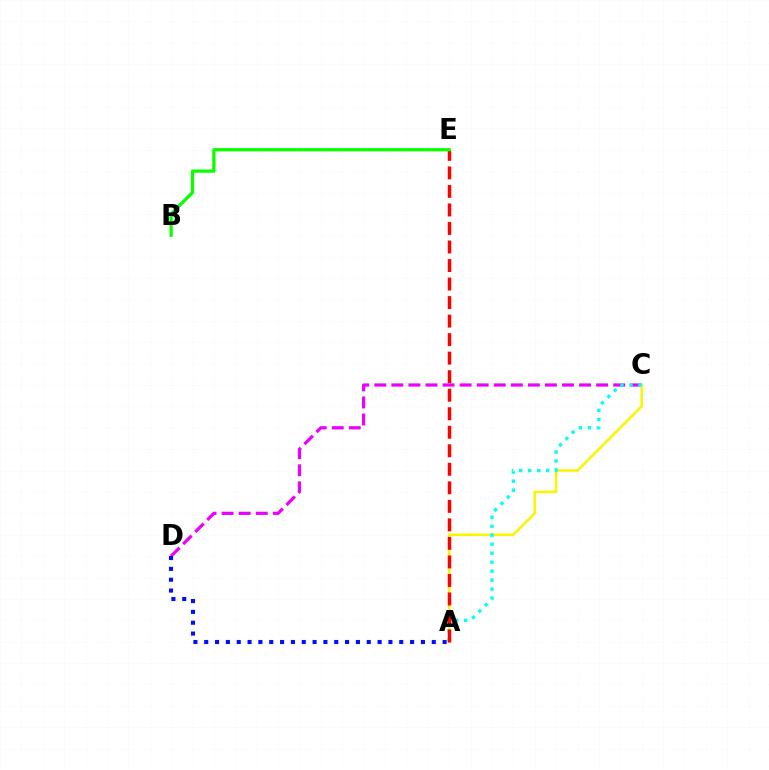{('C', 'D'): [{'color': '#ee00ff', 'line_style': 'dashed', 'thickness': 2.32}], ('A', 'C'): [{'color': '#fcf500', 'line_style': 'solid', 'thickness': 1.84}, {'color': '#00fff6', 'line_style': 'dotted', 'thickness': 2.44}], ('A', 'D'): [{'color': '#0010ff', 'line_style': 'dotted', 'thickness': 2.94}], ('A', 'E'): [{'color': '#ff0000', 'line_style': 'dashed', 'thickness': 2.52}], ('B', 'E'): [{'color': '#08ff00', 'line_style': 'solid', 'thickness': 2.33}]}